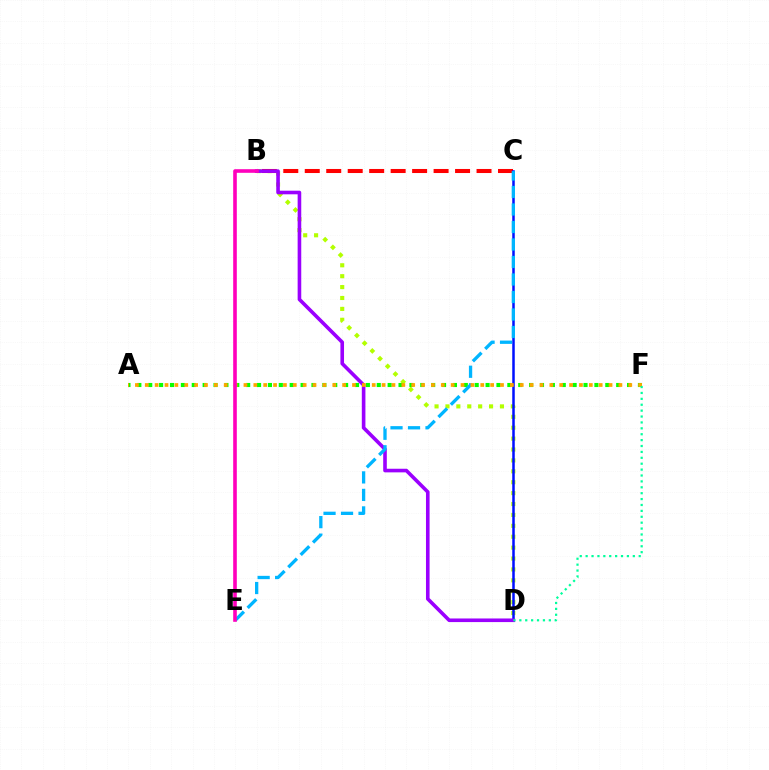{('B', 'D'): [{'color': '#b3ff00', 'line_style': 'dotted', 'thickness': 2.96}, {'color': '#9b00ff', 'line_style': 'solid', 'thickness': 2.6}], ('A', 'F'): [{'color': '#08ff00', 'line_style': 'dotted', 'thickness': 2.96}, {'color': '#ffa500', 'line_style': 'dotted', 'thickness': 2.68}], ('B', 'C'): [{'color': '#ff0000', 'line_style': 'dashed', 'thickness': 2.92}], ('C', 'D'): [{'color': '#0010ff', 'line_style': 'solid', 'thickness': 1.81}], ('C', 'E'): [{'color': '#00b5ff', 'line_style': 'dashed', 'thickness': 2.38}], ('D', 'F'): [{'color': '#00ff9d', 'line_style': 'dotted', 'thickness': 1.6}], ('B', 'E'): [{'color': '#ff00bd', 'line_style': 'solid', 'thickness': 2.6}]}